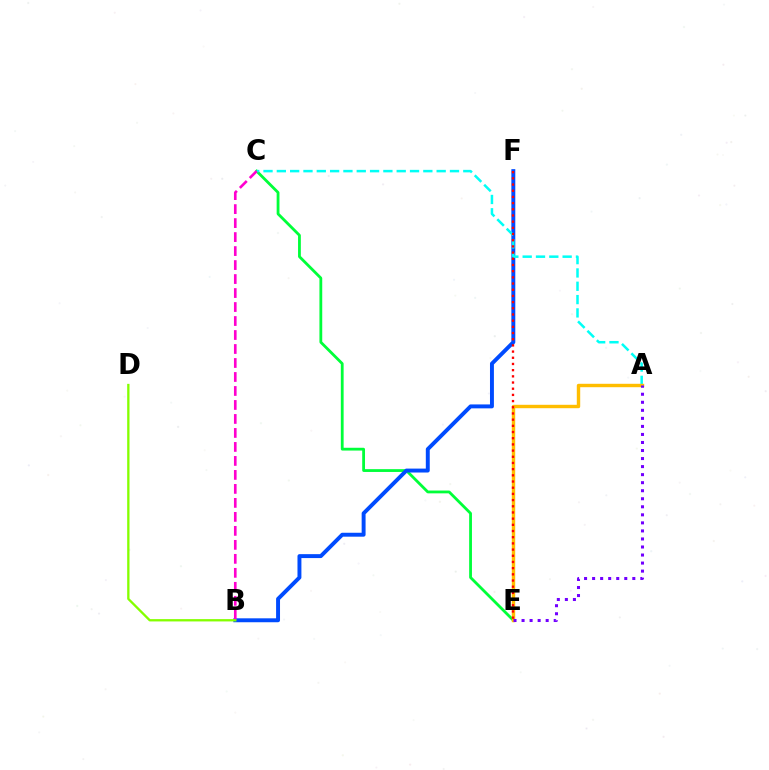{('C', 'E'): [{'color': '#00ff39', 'line_style': 'solid', 'thickness': 2.02}], ('B', 'F'): [{'color': '#004bff', 'line_style': 'solid', 'thickness': 2.83}], ('A', 'C'): [{'color': '#00fff6', 'line_style': 'dashed', 'thickness': 1.81}], ('A', 'E'): [{'color': '#ffbd00', 'line_style': 'solid', 'thickness': 2.46}, {'color': '#7200ff', 'line_style': 'dotted', 'thickness': 2.18}], ('B', 'C'): [{'color': '#ff00cf', 'line_style': 'dashed', 'thickness': 1.9}], ('E', 'F'): [{'color': '#ff0000', 'line_style': 'dotted', 'thickness': 1.68}], ('B', 'D'): [{'color': '#84ff00', 'line_style': 'solid', 'thickness': 1.67}]}